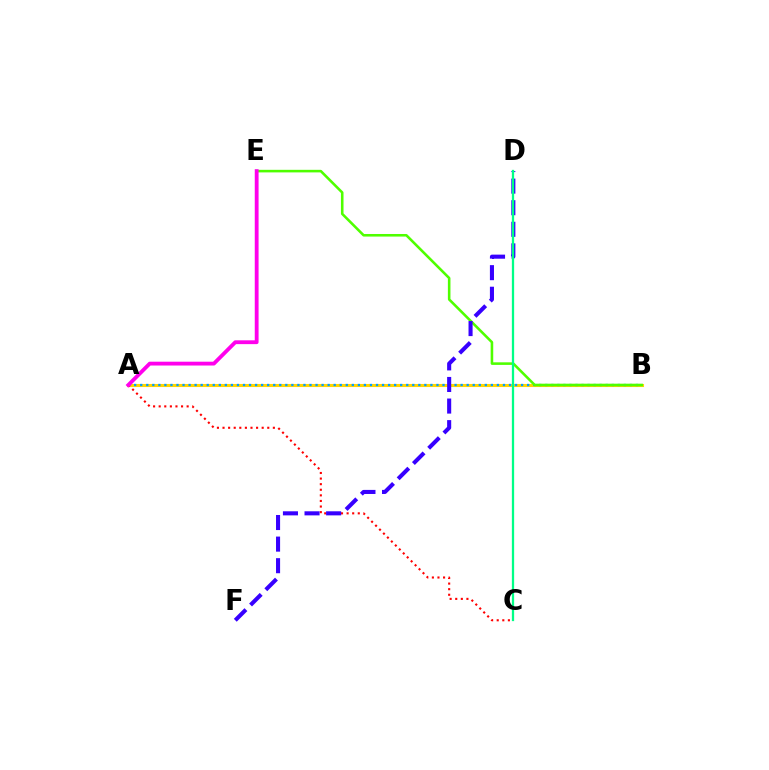{('A', 'B'): [{'color': '#ffd500', 'line_style': 'solid', 'thickness': 2.23}, {'color': '#009eff', 'line_style': 'dotted', 'thickness': 1.64}], ('A', 'C'): [{'color': '#ff0000', 'line_style': 'dotted', 'thickness': 1.52}], ('B', 'E'): [{'color': '#4fff00', 'line_style': 'solid', 'thickness': 1.86}], ('D', 'F'): [{'color': '#3700ff', 'line_style': 'dashed', 'thickness': 2.93}], ('C', 'D'): [{'color': '#00ff86', 'line_style': 'solid', 'thickness': 1.64}], ('A', 'E'): [{'color': '#ff00ed', 'line_style': 'solid', 'thickness': 2.75}]}